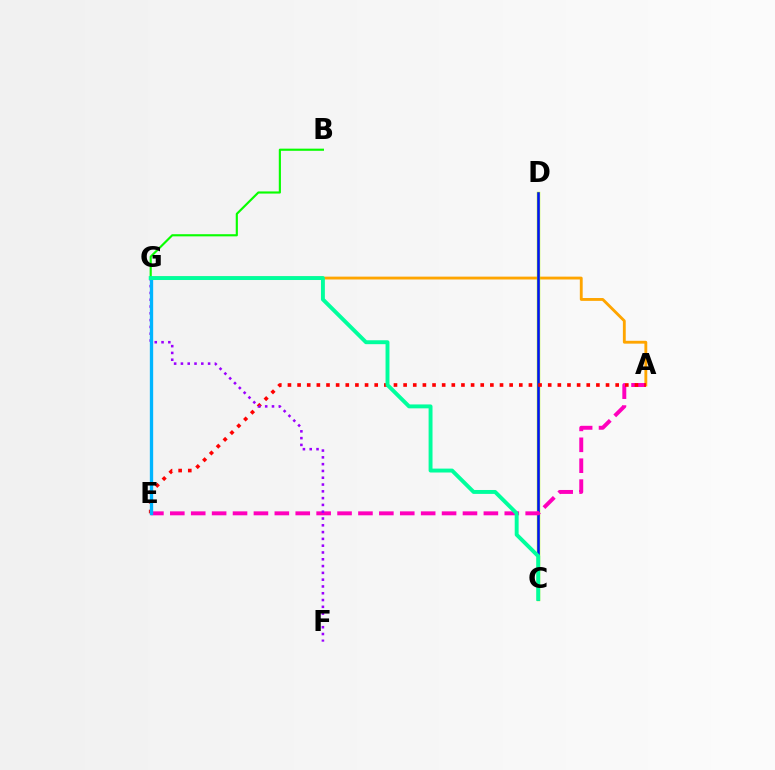{('A', 'G'): [{'color': '#ffa500', 'line_style': 'solid', 'thickness': 2.05}], ('B', 'G'): [{'color': '#08ff00', 'line_style': 'solid', 'thickness': 1.55}], ('C', 'D'): [{'color': '#b3ff00', 'line_style': 'solid', 'thickness': 2.47}, {'color': '#0010ff', 'line_style': 'solid', 'thickness': 1.83}], ('A', 'E'): [{'color': '#ff00bd', 'line_style': 'dashed', 'thickness': 2.84}, {'color': '#ff0000', 'line_style': 'dotted', 'thickness': 2.62}], ('F', 'G'): [{'color': '#9b00ff', 'line_style': 'dotted', 'thickness': 1.85}], ('E', 'G'): [{'color': '#00b5ff', 'line_style': 'solid', 'thickness': 2.4}], ('C', 'G'): [{'color': '#00ff9d', 'line_style': 'solid', 'thickness': 2.82}]}